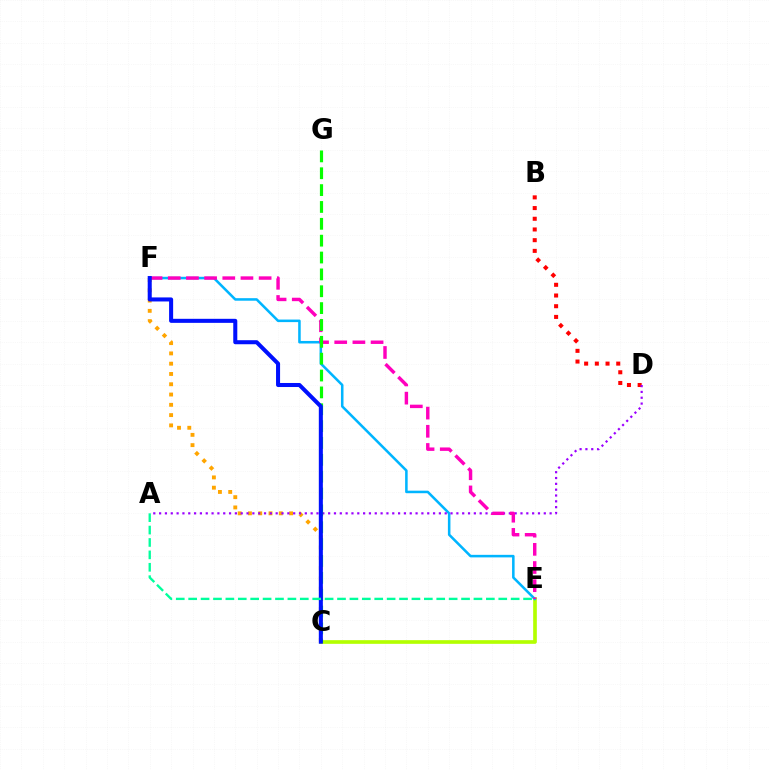{('C', 'E'): [{'color': '#b3ff00', 'line_style': 'solid', 'thickness': 2.64}], ('C', 'F'): [{'color': '#ffa500', 'line_style': 'dotted', 'thickness': 2.79}, {'color': '#0010ff', 'line_style': 'solid', 'thickness': 2.91}], ('E', 'F'): [{'color': '#00b5ff', 'line_style': 'solid', 'thickness': 1.83}, {'color': '#ff00bd', 'line_style': 'dashed', 'thickness': 2.47}], ('B', 'D'): [{'color': '#ff0000', 'line_style': 'dotted', 'thickness': 2.91}], ('A', 'D'): [{'color': '#9b00ff', 'line_style': 'dotted', 'thickness': 1.58}], ('C', 'G'): [{'color': '#08ff00', 'line_style': 'dashed', 'thickness': 2.29}], ('A', 'E'): [{'color': '#00ff9d', 'line_style': 'dashed', 'thickness': 1.69}]}